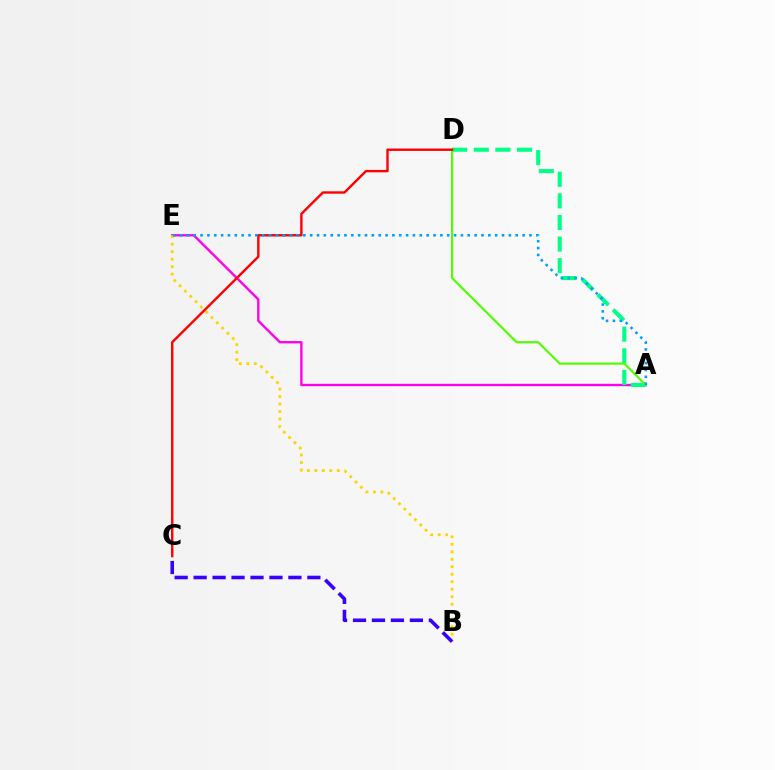{('A', 'E'): [{'color': '#ff00ed', 'line_style': 'solid', 'thickness': 1.69}, {'color': '#009eff', 'line_style': 'dotted', 'thickness': 1.86}], ('A', 'D'): [{'color': '#00ff86', 'line_style': 'dashed', 'thickness': 2.93}, {'color': '#4fff00', 'line_style': 'solid', 'thickness': 1.55}], ('C', 'D'): [{'color': '#ff0000', 'line_style': 'solid', 'thickness': 1.72}], ('B', 'E'): [{'color': '#ffd500', 'line_style': 'dotted', 'thickness': 2.04}], ('B', 'C'): [{'color': '#3700ff', 'line_style': 'dashed', 'thickness': 2.58}]}